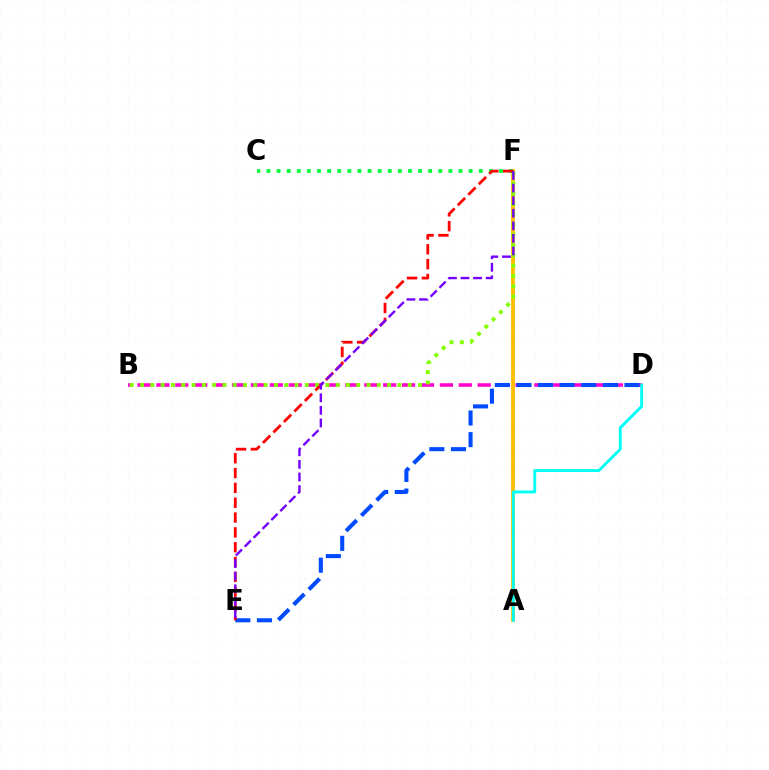{('A', 'F'): [{'color': '#ffbd00', 'line_style': 'solid', 'thickness': 2.72}], ('B', 'D'): [{'color': '#ff00cf', 'line_style': 'dashed', 'thickness': 2.57}], ('D', 'E'): [{'color': '#004bff', 'line_style': 'dashed', 'thickness': 2.94}], ('A', 'D'): [{'color': '#00fff6', 'line_style': 'solid', 'thickness': 2.08}], ('C', 'F'): [{'color': '#00ff39', 'line_style': 'dotted', 'thickness': 2.75}], ('B', 'F'): [{'color': '#84ff00', 'line_style': 'dotted', 'thickness': 2.8}], ('E', 'F'): [{'color': '#ff0000', 'line_style': 'dashed', 'thickness': 2.01}, {'color': '#7200ff', 'line_style': 'dashed', 'thickness': 1.71}]}